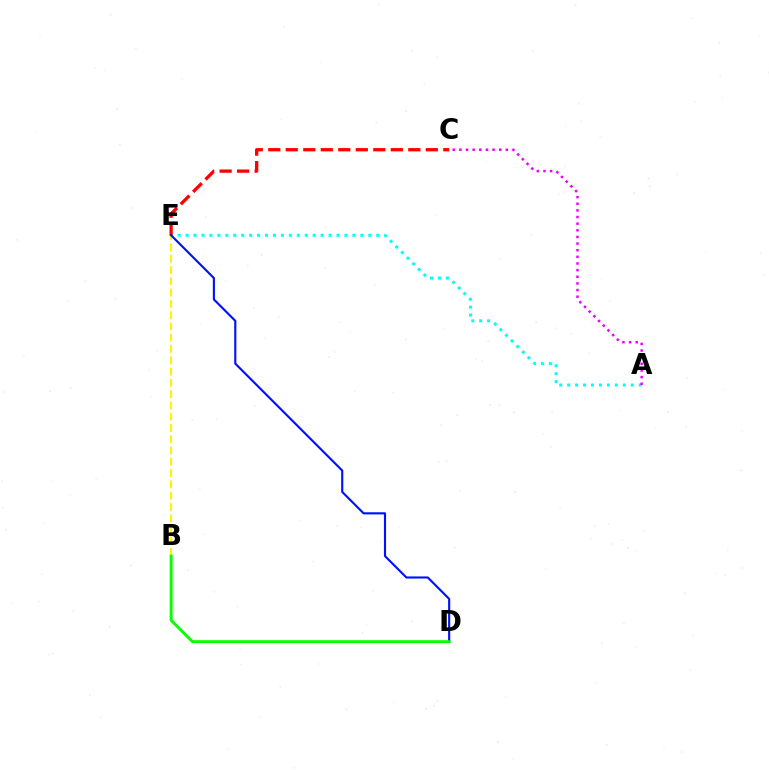{('A', 'E'): [{'color': '#00fff6', 'line_style': 'dotted', 'thickness': 2.16}], ('B', 'E'): [{'color': '#fcf500', 'line_style': 'dashed', 'thickness': 1.53}], ('A', 'C'): [{'color': '#ee00ff', 'line_style': 'dotted', 'thickness': 1.8}], ('C', 'E'): [{'color': '#ff0000', 'line_style': 'dashed', 'thickness': 2.38}], ('D', 'E'): [{'color': '#0010ff', 'line_style': 'solid', 'thickness': 1.53}], ('B', 'D'): [{'color': '#08ff00', 'line_style': 'solid', 'thickness': 2.12}]}